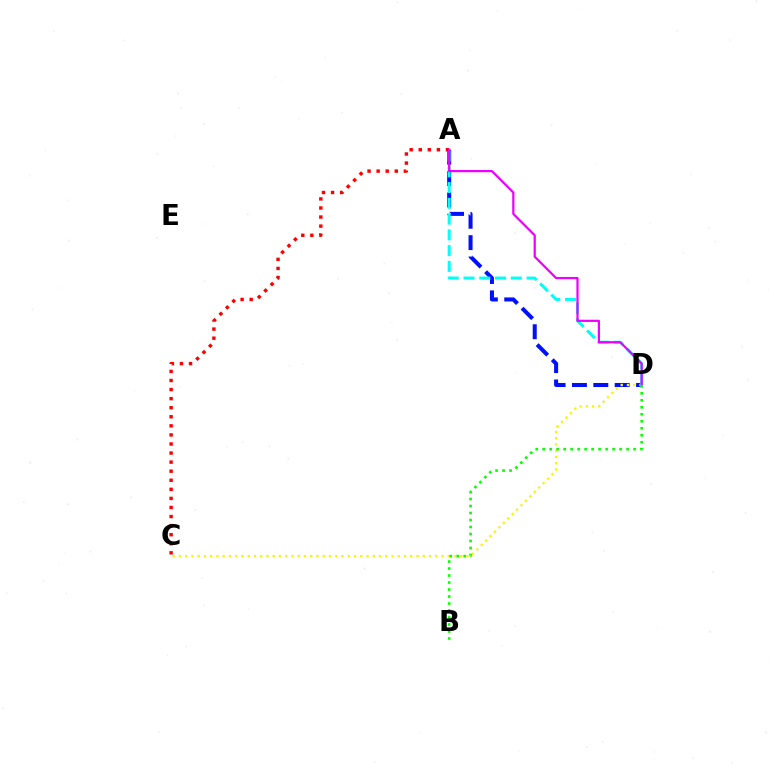{('A', 'C'): [{'color': '#ff0000', 'line_style': 'dotted', 'thickness': 2.46}], ('A', 'D'): [{'color': '#0010ff', 'line_style': 'dashed', 'thickness': 2.9}, {'color': '#00fff6', 'line_style': 'dashed', 'thickness': 2.14}, {'color': '#ee00ff', 'line_style': 'solid', 'thickness': 1.6}], ('C', 'D'): [{'color': '#fcf500', 'line_style': 'dotted', 'thickness': 1.7}], ('B', 'D'): [{'color': '#08ff00', 'line_style': 'dotted', 'thickness': 1.9}]}